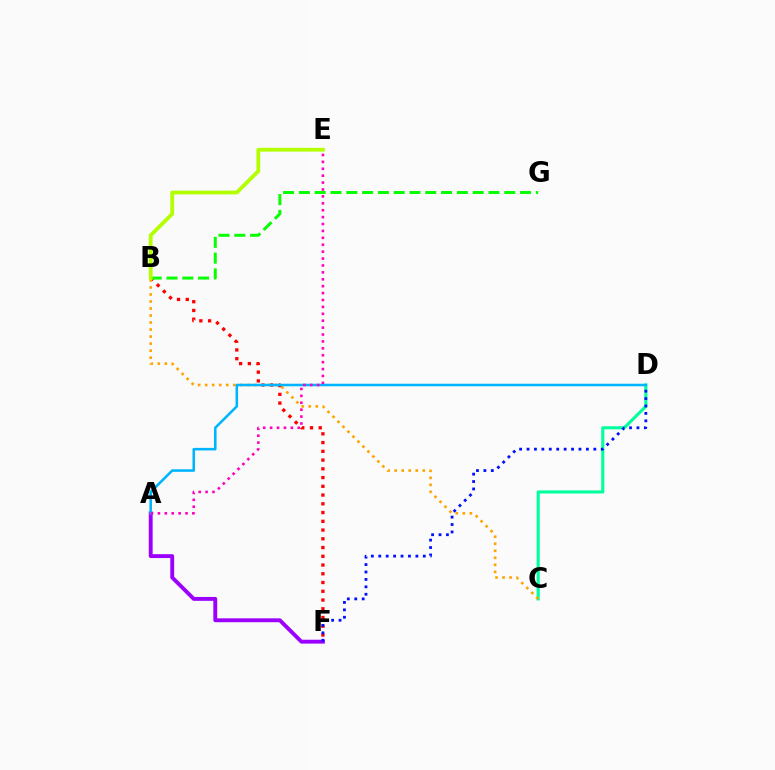{('C', 'D'): [{'color': '#00ff9d', 'line_style': 'solid', 'thickness': 2.24}], ('B', 'F'): [{'color': '#ff0000', 'line_style': 'dotted', 'thickness': 2.38}], ('B', 'G'): [{'color': '#08ff00', 'line_style': 'dashed', 'thickness': 2.15}], ('B', 'C'): [{'color': '#ffa500', 'line_style': 'dotted', 'thickness': 1.91}], ('A', 'F'): [{'color': '#9b00ff', 'line_style': 'solid', 'thickness': 2.79}], ('D', 'F'): [{'color': '#0010ff', 'line_style': 'dotted', 'thickness': 2.02}], ('A', 'D'): [{'color': '#00b5ff', 'line_style': 'solid', 'thickness': 1.84}], ('B', 'E'): [{'color': '#b3ff00', 'line_style': 'solid', 'thickness': 2.72}], ('A', 'E'): [{'color': '#ff00bd', 'line_style': 'dotted', 'thickness': 1.88}]}